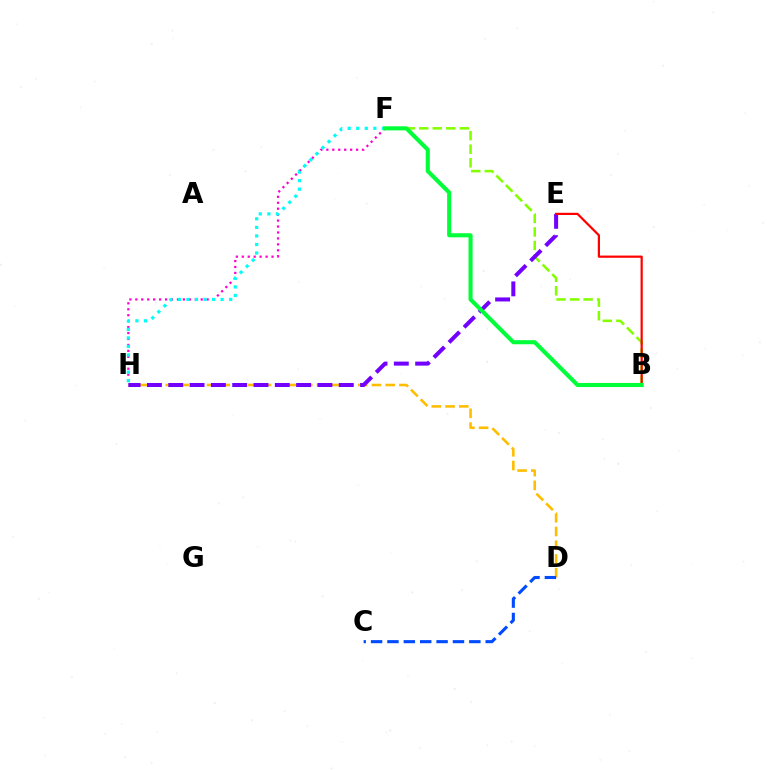{('F', 'H'): [{'color': '#ff00cf', 'line_style': 'dotted', 'thickness': 1.62}, {'color': '#00fff6', 'line_style': 'dotted', 'thickness': 2.32}], ('B', 'F'): [{'color': '#84ff00', 'line_style': 'dashed', 'thickness': 1.84}, {'color': '#00ff39', 'line_style': 'solid', 'thickness': 2.94}], ('D', 'H'): [{'color': '#ffbd00', 'line_style': 'dashed', 'thickness': 1.87}], ('C', 'D'): [{'color': '#004bff', 'line_style': 'dashed', 'thickness': 2.22}], ('E', 'H'): [{'color': '#7200ff', 'line_style': 'dashed', 'thickness': 2.9}], ('B', 'E'): [{'color': '#ff0000', 'line_style': 'solid', 'thickness': 1.6}]}